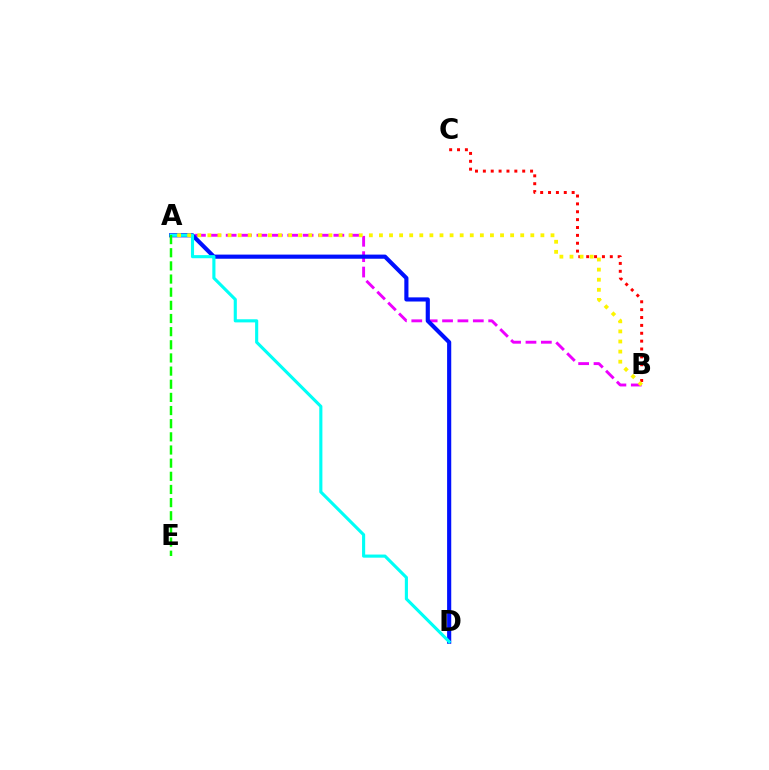{('A', 'B'): [{'color': '#ee00ff', 'line_style': 'dashed', 'thickness': 2.09}, {'color': '#fcf500', 'line_style': 'dotted', 'thickness': 2.74}], ('B', 'C'): [{'color': '#ff0000', 'line_style': 'dotted', 'thickness': 2.14}], ('A', 'D'): [{'color': '#0010ff', 'line_style': 'solid', 'thickness': 2.98}, {'color': '#00fff6', 'line_style': 'solid', 'thickness': 2.25}], ('A', 'E'): [{'color': '#08ff00', 'line_style': 'dashed', 'thickness': 1.79}]}